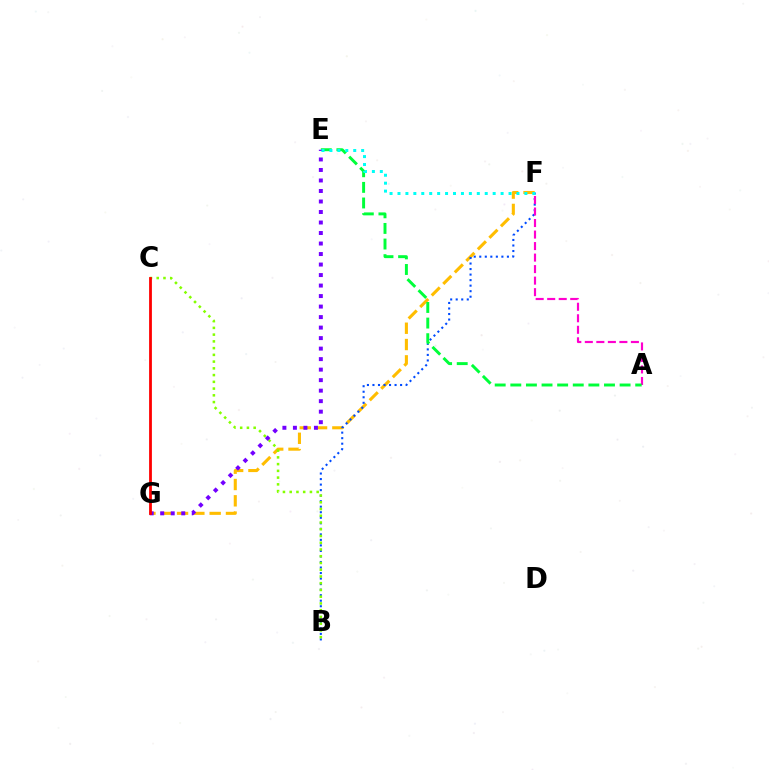{('F', 'G'): [{'color': '#ffbd00', 'line_style': 'dashed', 'thickness': 2.22}], ('B', 'F'): [{'color': '#004bff', 'line_style': 'dotted', 'thickness': 1.5}], ('A', 'F'): [{'color': '#ff00cf', 'line_style': 'dashed', 'thickness': 1.56}], ('A', 'E'): [{'color': '#00ff39', 'line_style': 'dashed', 'thickness': 2.12}], ('B', 'C'): [{'color': '#84ff00', 'line_style': 'dotted', 'thickness': 1.83}], ('E', 'G'): [{'color': '#7200ff', 'line_style': 'dotted', 'thickness': 2.86}], ('C', 'G'): [{'color': '#ff0000', 'line_style': 'solid', 'thickness': 2.01}], ('E', 'F'): [{'color': '#00fff6', 'line_style': 'dotted', 'thickness': 2.16}]}